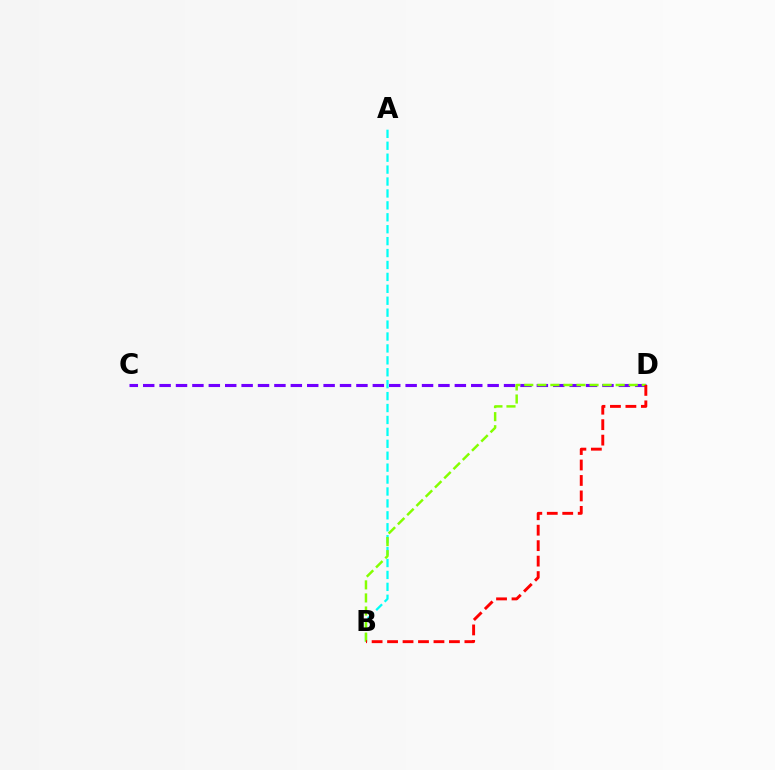{('C', 'D'): [{'color': '#7200ff', 'line_style': 'dashed', 'thickness': 2.23}], ('A', 'B'): [{'color': '#00fff6', 'line_style': 'dashed', 'thickness': 1.62}], ('B', 'D'): [{'color': '#84ff00', 'line_style': 'dashed', 'thickness': 1.77}, {'color': '#ff0000', 'line_style': 'dashed', 'thickness': 2.1}]}